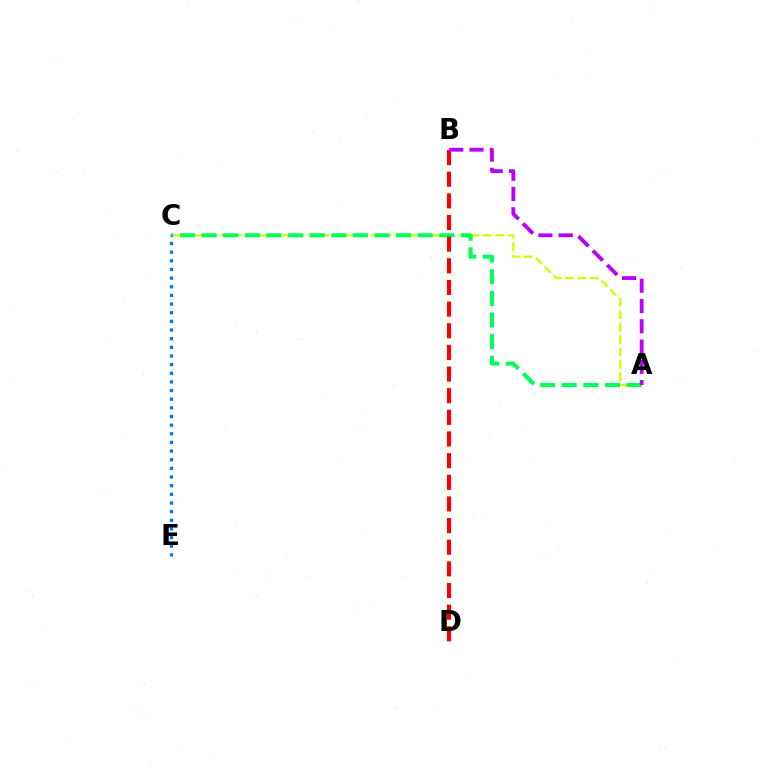{('A', 'C'): [{'color': '#d1ff00', 'line_style': 'dashed', 'thickness': 1.7}, {'color': '#00ff5c', 'line_style': 'dashed', 'thickness': 2.94}], ('B', 'D'): [{'color': '#ff0000', 'line_style': 'dashed', 'thickness': 2.94}], ('C', 'E'): [{'color': '#0074ff', 'line_style': 'dotted', 'thickness': 2.35}], ('A', 'B'): [{'color': '#b900ff', 'line_style': 'dashed', 'thickness': 2.75}]}